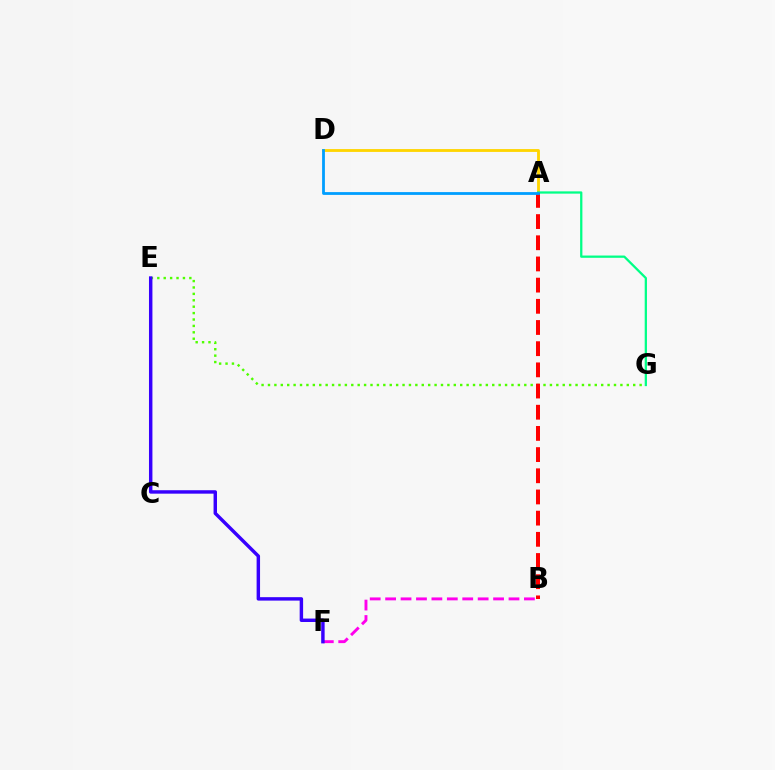{('A', 'D'): [{'color': '#ffd500', 'line_style': 'solid', 'thickness': 2.04}, {'color': '#009eff', 'line_style': 'solid', 'thickness': 2.01}], ('A', 'G'): [{'color': '#00ff86', 'line_style': 'solid', 'thickness': 1.64}], ('E', 'G'): [{'color': '#4fff00', 'line_style': 'dotted', 'thickness': 1.74}], ('A', 'B'): [{'color': '#ff0000', 'line_style': 'dashed', 'thickness': 2.88}], ('B', 'F'): [{'color': '#ff00ed', 'line_style': 'dashed', 'thickness': 2.1}], ('E', 'F'): [{'color': '#3700ff', 'line_style': 'solid', 'thickness': 2.47}]}